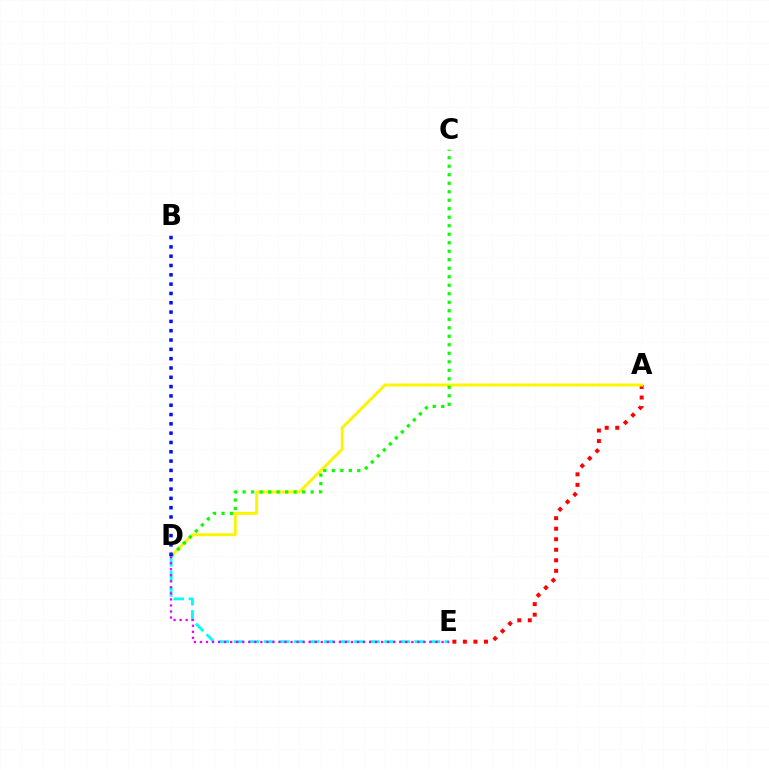{('D', 'E'): [{'color': '#00fff6', 'line_style': 'dashed', 'thickness': 2.05}, {'color': '#ee00ff', 'line_style': 'dotted', 'thickness': 1.64}], ('A', 'E'): [{'color': '#ff0000', 'line_style': 'dotted', 'thickness': 2.86}], ('A', 'D'): [{'color': '#fcf500', 'line_style': 'solid', 'thickness': 2.12}], ('C', 'D'): [{'color': '#08ff00', 'line_style': 'dotted', 'thickness': 2.31}], ('B', 'D'): [{'color': '#0010ff', 'line_style': 'dotted', 'thickness': 2.53}]}